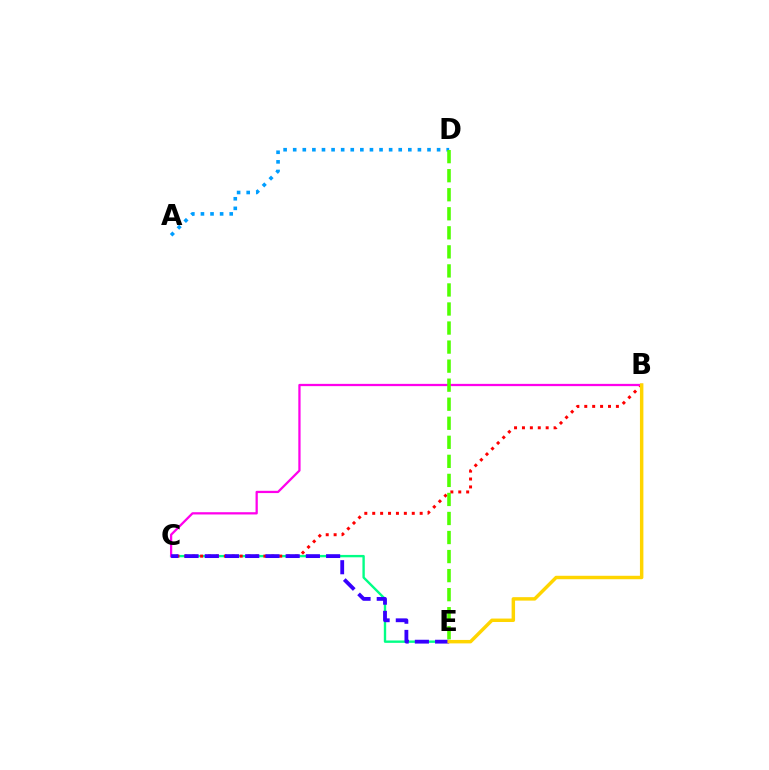{('C', 'E'): [{'color': '#00ff86', 'line_style': 'solid', 'thickness': 1.71}, {'color': '#3700ff', 'line_style': 'dashed', 'thickness': 2.75}], ('A', 'D'): [{'color': '#009eff', 'line_style': 'dotted', 'thickness': 2.61}], ('B', 'C'): [{'color': '#ff0000', 'line_style': 'dotted', 'thickness': 2.15}, {'color': '#ff00ed', 'line_style': 'solid', 'thickness': 1.63}], ('B', 'E'): [{'color': '#ffd500', 'line_style': 'solid', 'thickness': 2.49}], ('D', 'E'): [{'color': '#4fff00', 'line_style': 'dashed', 'thickness': 2.59}]}